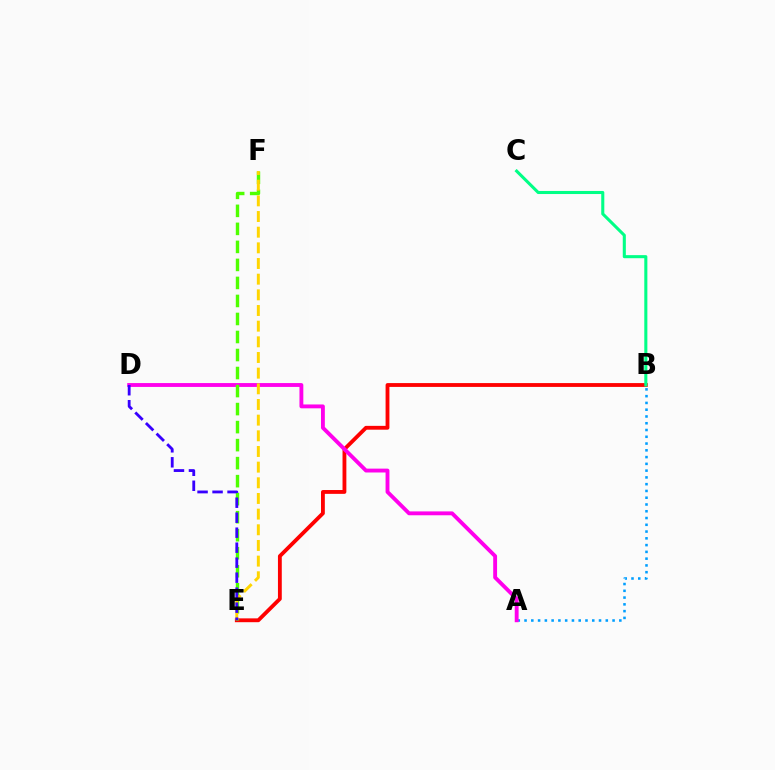{('B', 'E'): [{'color': '#ff0000', 'line_style': 'solid', 'thickness': 2.76}], ('A', 'B'): [{'color': '#009eff', 'line_style': 'dotted', 'thickness': 1.84}], ('A', 'D'): [{'color': '#ff00ed', 'line_style': 'solid', 'thickness': 2.78}], ('E', 'F'): [{'color': '#4fff00', 'line_style': 'dashed', 'thickness': 2.45}, {'color': '#ffd500', 'line_style': 'dashed', 'thickness': 2.13}], ('D', 'E'): [{'color': '#3700ff', 'line_style': 'dashed', 'thickness': 2.04}], ('B', 'C'): [{'color': '#00ff86', 'line_style': 'solid', 'thickness': 2.21}]}